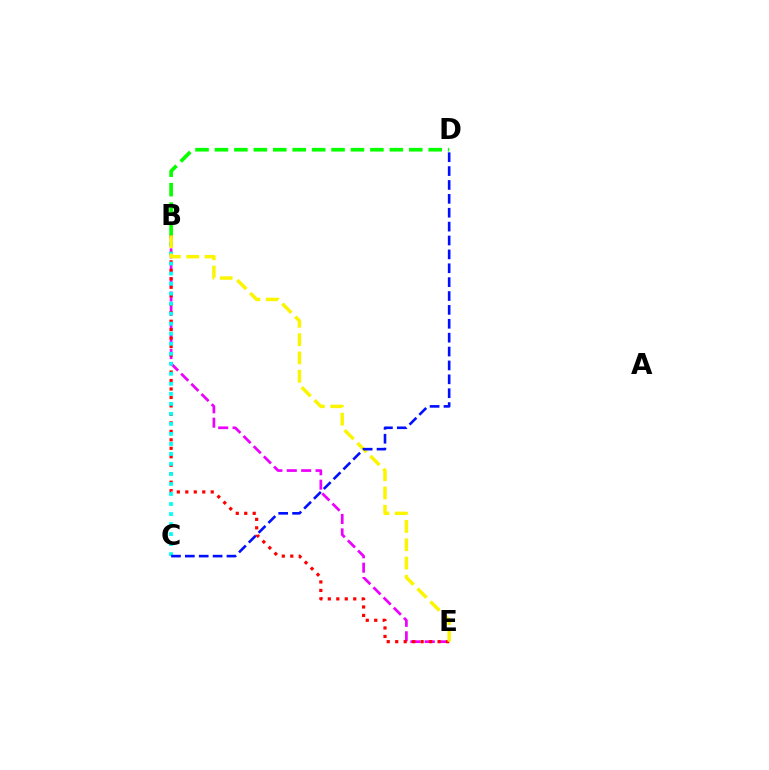{('B', 'E'): [{'color': '#ee00ff', 'line_style': 'dashed', 'thickness': 1.95}, {'color': '#ff0000', 'line_style': 'dotted', 'thickness': 2.3}, {'color': '#fcf500', 'line_style': 'dashed', 'thickness': 2.49}], ('B', 'C'): [{'color': '#00fff6', 'line_style': 'dotted', 'thickness': 2.72}], ('B', 'D'): [{'color': '#08ff00', 'line_style': 'dashed', 'thickness': 2.64}], ('C', 'D'): [{'color': '#0010ff', 'line_style': 'dashed', 'thickness': 1.89}]}